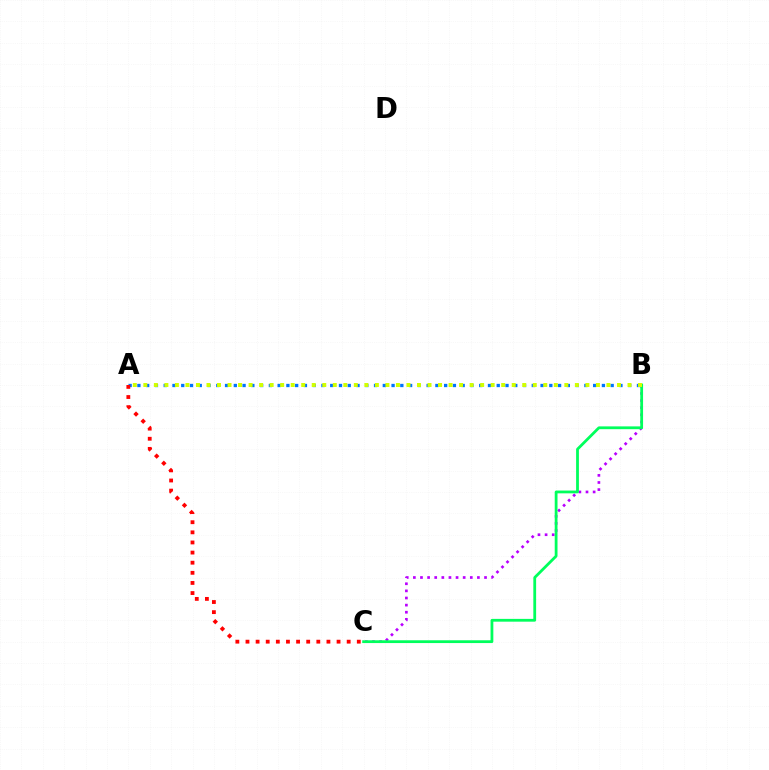{('B', 'C'): [{'color': '#b900ff', 'line_style': 'dotted', 'thickness': 1.93}, {'color': '#00ff5c', 'line_style': 'solid', 'thickness': 2.01}], ('A', 'B'): [{'color': '#0074ff', 'line_style': 'dotted', 'thickness': 2.38}, {'color': '#d1ff00', 'line_style': 'dotted', 'thickness': 2.86}], ('A', 'C'): [{'color': '#ff0000', 'line_style': 'dotted', 'thickness': 2.75}]}